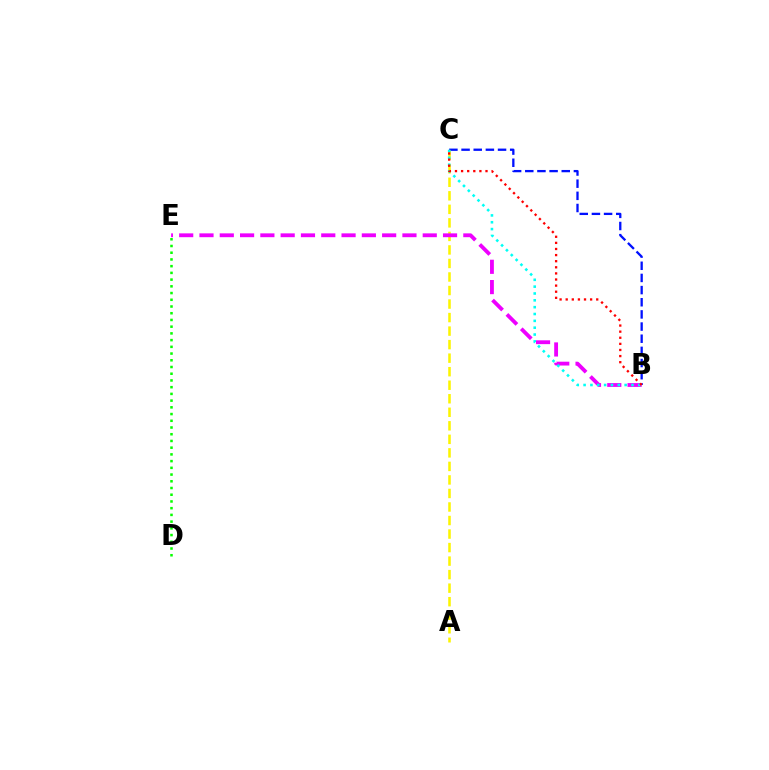{('D', 'E'): [{'color': '#08ff00', 'line_style': 'dotted', 'thickness': 1.83}], ('B', 'C'): [{'color': '#0010ff', 'line_style': 'dashed', 'thickness': 1.65}, {'color': '#00fff6', 'line_style': 'dotted', 'thickness': 1.86}, {'color': '#ff0000', 'line_style': 'dotted', 'thickness': 1.66}], ('A', 'C'): [{'color': '#fcf500', 'line_style': 'dashed', 'thickness': 1.84}], ('B', 'E'): [{'color': '#ee00ff', 'line_style': 'dashed', 'thickness': 2.76}]}